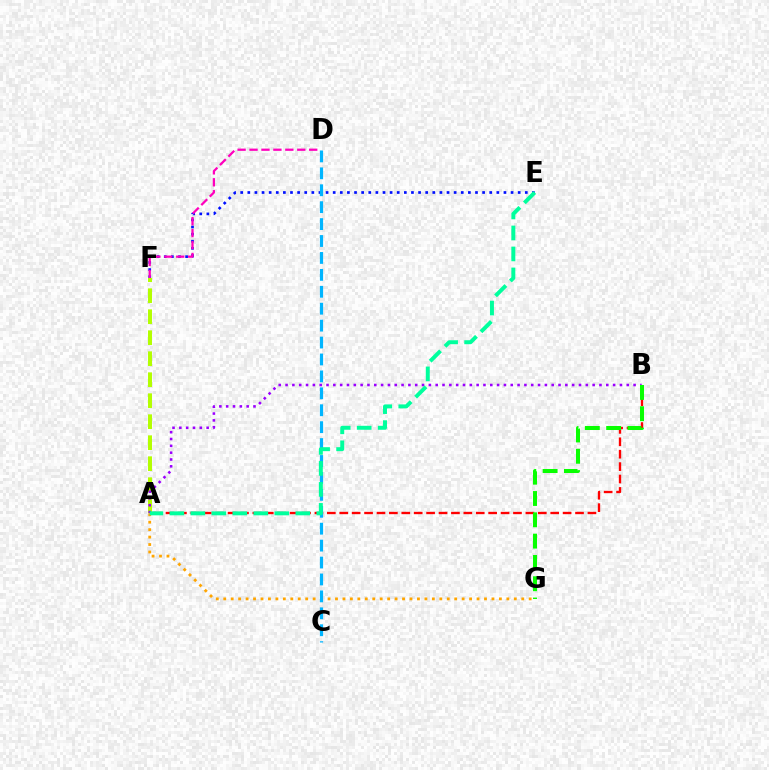{('E', 'F'): [{'color': '#0010ff', 'line_style': 'dotted', 'thickness': 1.93}], ('D', 'F'): [{'color': '#ff00bd', 'line_style': 'dashed', 'thickness': 1.62}], ('A', 'F'): [{'color': '#b3ff00', 'line_style': 'dashed', 'thickness': 2.85}], ('A', 'B'): [{'color': '#9b00ff', 'line_style': 'dotted', 'thickness': 1.85}, {'color': '#ff0000', 'line_style': 'dashed', 'thickness': 1.69}], ('A', 'G'): [{'color': '#ffa500', 'line_style': 'dotted', 'thickness': 2.02}], ('B', 'G'): [{'color': '#08ff00', 'line_style': 'dashed', 'thickness': 2.89}], ('C', 'D'): [{'color': '#00b5ff', 'line_style': 'dashed', 'thickness': 2.3}], ('A', 'E'): [{'color': '#00ff9d', 'line_style': 'dashed', 'thickness': 2.85}]}